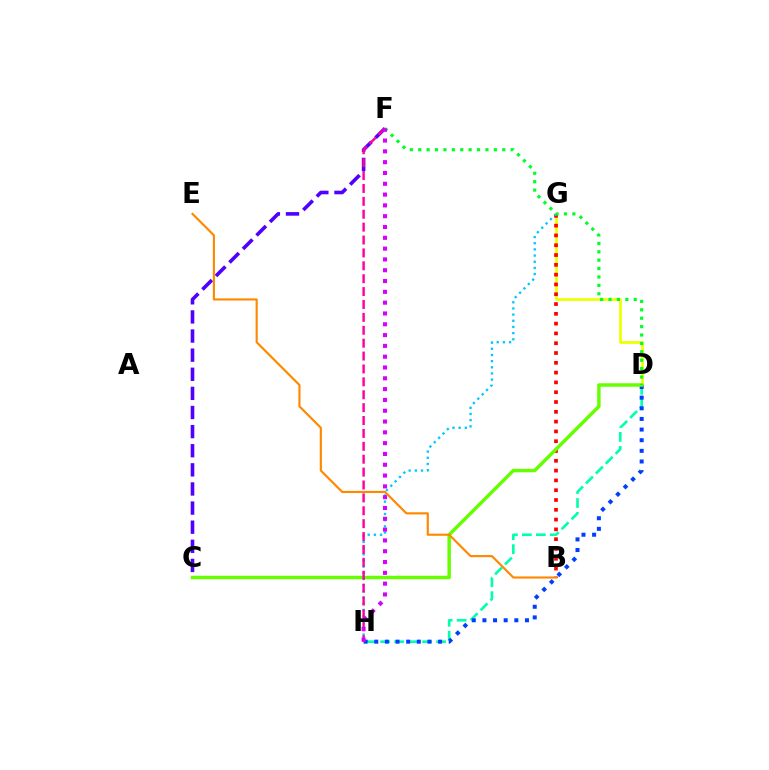{('D', 'G'): [{'color': '#eeff00', 'line_style': 'solid', 'thickness': 1.98}], ('B', 'G'): [{'color': '#ff0000', 'line_style': 'dotted', 'thickness': 2.66}], ('D', 'H'): [{'color': '#00ffaf', 'line_style': 'dashed', 'thickness': 1.9}, {'color': '#003fff', 'line_style': 'dotted', 'thickness': 2.89}], ('G', 'H'): [{'color': '#00c7ff', 'line_style': 'dotted', 'thickness': 1.68}], ('C', 'F'): [{'color': '#4f00ff', 'line_style': 'dashed', 'thickness': 2.6}], ('C', 'D'): [{'color': '#66ff00', 'line_style': 'solid', 'thickness': 2.49}], ('F', 'H'): [{'color': '#ff00a0', 'line_style': 'dashed', 'thickness': 1.75}, {'color': '#d600ff', 'line_style': 'dotted', 'thickness': 2.94}], ('D', 'F'): [{'color': '#00ff27', 'line_style': 'dotted', 'thickness': 2.28}], ('B', 'E'): [{'color': '#ff8800', 'line_style': 'solid', 'thickness': 1.55}]}